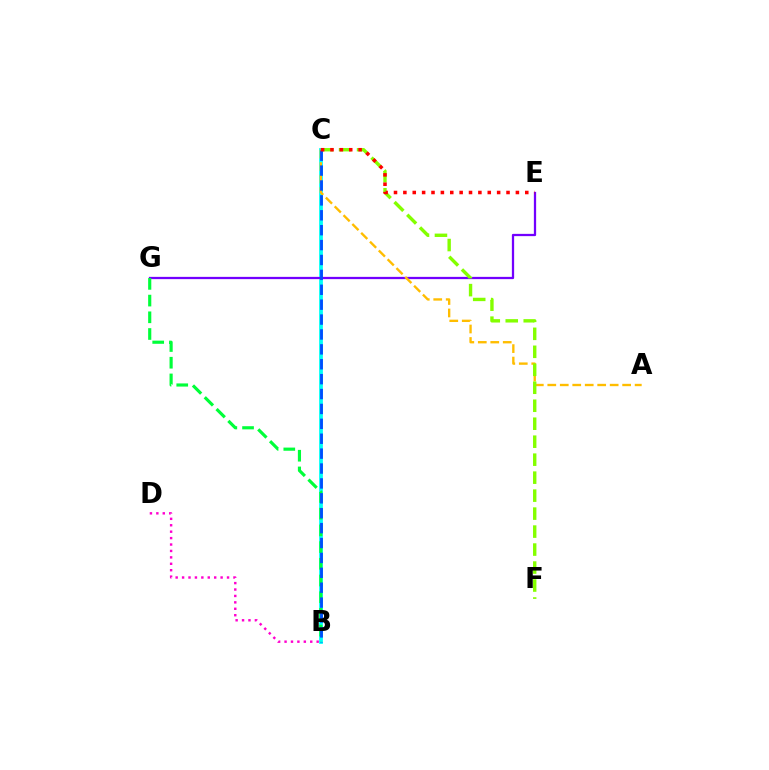{('B', 'C'): [{'color': '#00fff6', 'line_style': 'solid', 'thickness': 2.72}, {'color': '#004bff', 'line_style': 'dashed', 'thickness': 2.02}], ('E', 'G'): [{'color': '#7200ff', 'line_style': 'solid', 'thickness': 1.63}], ('B', 'G'): [{'color': '#00ff39', 'line_style': 'dashed', 'thickness': 2.27}], ('A', 'C'): [{'color': '#ffbd00', 'line_style': 'dashed', 'thickness': 1.69}], ('B', 'D'): [{'color': '#ff00cf', 'line_style': 'dotted', 'thickness': 1.74}], ('C', 'F'): [{'color': '#84ff00', 'line_style': 'dashed', 'thickness': 2.44}], ('C', 'E'): [{'color': '#ff0000', 'line_style': 'dotted', 'thickness': 2.55}]}